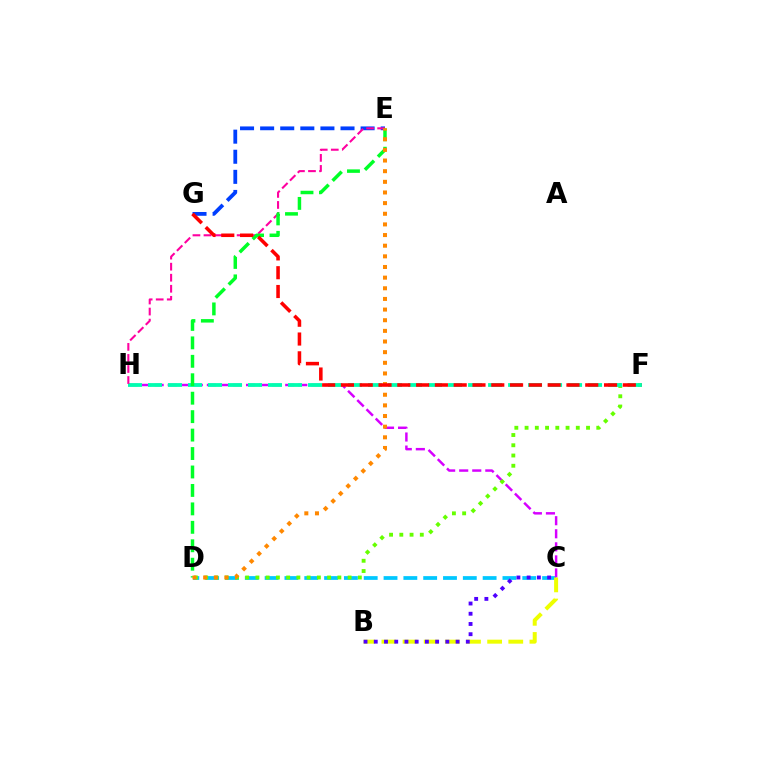{('E', 'G'): [{'color': '#003fff', 'line_style': 'dashed', 'thickness': 2.73}], ('C', 'D'): [{'color': '#00c7ff', 'line_style': 'dashed', 'thickness': 2.69}], ('C', 'H'): [{'color': '#d600ff', 'line_style': 'dashed', 'thickness': 1.77}], ('D', 'F'): [{'color': '#66ff00', 'line_style': 'dotted', 'thickness': 2.78}], ('F', 'H'): [{'color': '#00ffaf', 'line_style': 'dashed', 'thickness': 2.72}], ('B', 'C'): [{'color': '#eeff00', 'line_style': 'dashed', 'thickness': 2.87}, {'color': '#4f00ff', 'line_style': 'dotted', 'thickness': 2.78}], ('E', 'H'): [{'color': '#ff00a0', 'line_style': 'dashed', 'thickness': 1.5}], ('D', 'E'): [{'color': '#00ff27', 'line_style': 'dashed', 'thickness': 2.51}, {'color': '#ff8800', 'line_style': 'dotted', 'thickness': 2.89}], ('F', 'G'): [{'color': '#ff0000', 'line_style': 'dashed', 'thickness': 2.55}]}